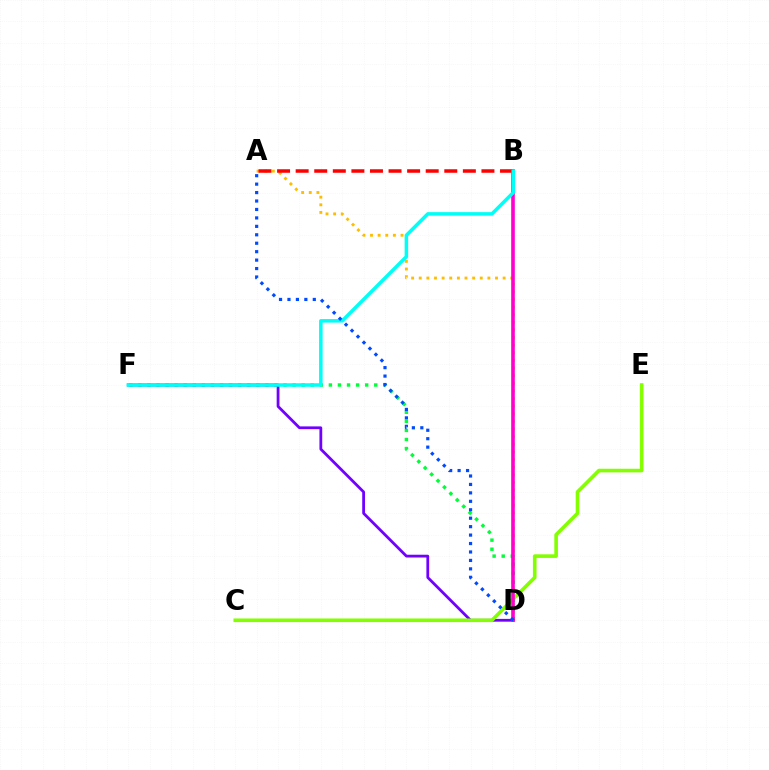{('A', 'D'): [{'color': '#ffbd00', 'line_style': 'dotted', 'thickness': 2.07}, {'color': '#004bff', 'line_style': 'dotted', 'thickness': 2.29}], ('D', 'F'): [{'color': '#00ff39', 'line_style': 'dotted', 'thickness': 2.47}, {'color': '#7200ff', 'line_style': 'solid', 'thickness': 2.01}], ('A', 'B'): [{'color': '#ff0000', 'line_style': 'dashed', 'thickness': 2.52}], ('C', 'E'): [{'color': '#84ff00', 'line_style': 'solid', 'thickness': 2.6}], ('B', 'D'): [{'color': '#ff00cf', 'line_style': 'solid', 'thickness': 2.61}], ('B', 'F'): [{'color': '#00fff6', 'line_style': 'solid', 'thickness': 2.53}]}